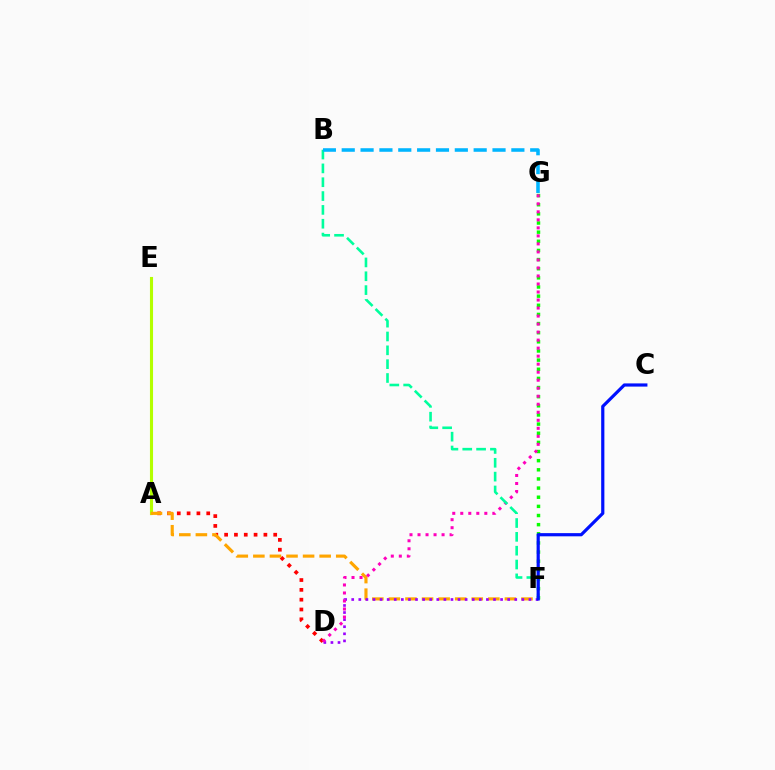{('A', 'D'): [{'color': '#ff0000', 'line_style': 'dotted', 'thickness': 2.67}], ('A', 'E'): [{'color': '#b3ff00', 'line_style': 'solid', 'thickness': 2.24}], ('A', 'F'): [{'color': '#ffa500', 'line_style': 'dashed', 'thickness': 2.25}], ('F', 'G'): [{'color': '#08ff00', 'line_style': 'dotted', 'thickness': 2.48}], ('D', 'F'): [{'color': '#9b00ff', 'line_style': 'dotted', 'thickness': 1.93}], ('D', 'G'): [{'color': '#ff00bd', 'line_style': 'dotted', 'thickness': 2.18}], ('B', 'F'): [{'color': '#00ff9d', 'line_style': 'dashed', 'thickness': 1.88}], ('B', 'G'): [{'color': '#00b5ff', 'line_style': 'dashed', 'thickness': 2.56}], ('C', 'F'): [{'color': '#0010ff', 'line_style': 'solid', 'thickness': 2.3}]}